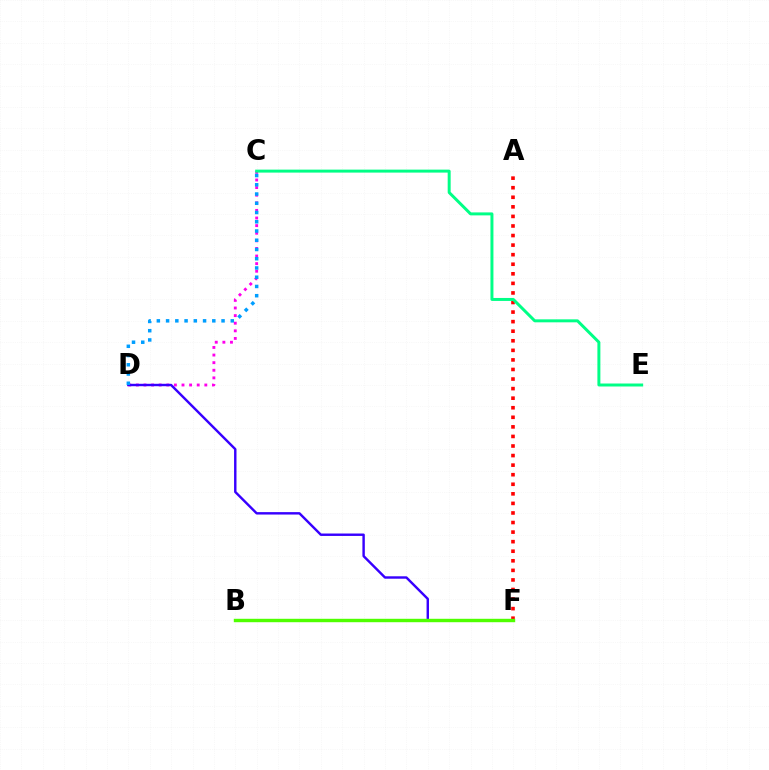{('C', 'D'): [{'color': '#ff00ed', 'line_style': 'dotted', 'thickness': 2.07}, {'color': '#009eff', 'line_style': 'dotted', 'thickness': 2.51}], ('D', 'F'): [{'color': '#3700ff', 'line_style': 'solid', 'thickness': 1.74}], ('A', 'F'): [{'color': '#ff0000', 'line_style': 'dotted', 'thickness': 2.6}], ('B', 'F'): [{'color': '#ffd500', 'line_style': 'solid', 'thickness': 1.89}, {'color': '#4fff00', 'line_style': 'solid', 'thickness': 2.46}], ('C', 'E'): [{'color': '#00ff86', 'line_style': 'solid', 'thickness': 2.14}]}